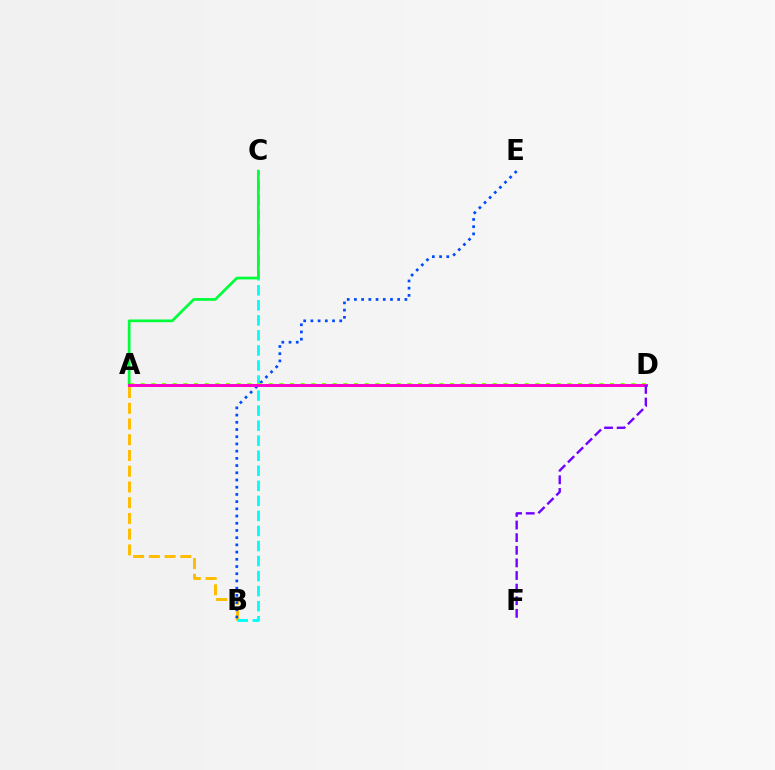{('A', 'B'): [{'color': '#ffbd00', 'line_style': 'dashed', 'thickness': 2.14}], ('B', 'C'): [{'color': '#00fff6', 'line_style': 'dashed', 'thickness': 2.04}], ('B', 'E'): [{'color': '#004bff', 'line_style': 'dotted', 'thickness': 1.96}], ('A', 'C'): [{'color': '#00ff39', 'line_style': 'solid', 'thickness': 1.96}], ('A', 'D'): [{'color': '#ff0000', 'line_style': 'dotted', 'thickness': 1.96}, {'color': '#84ff00', 'line_style': 'dotted', 'thickness': 2.9}, {'color': '#ff00cf', 'line_style': 'solid', 'thickness': 2.11}], ('D', 'F'): [{'color': '#7200ff', 'line_style': 'dashed', 'thickness': 1.71}]}